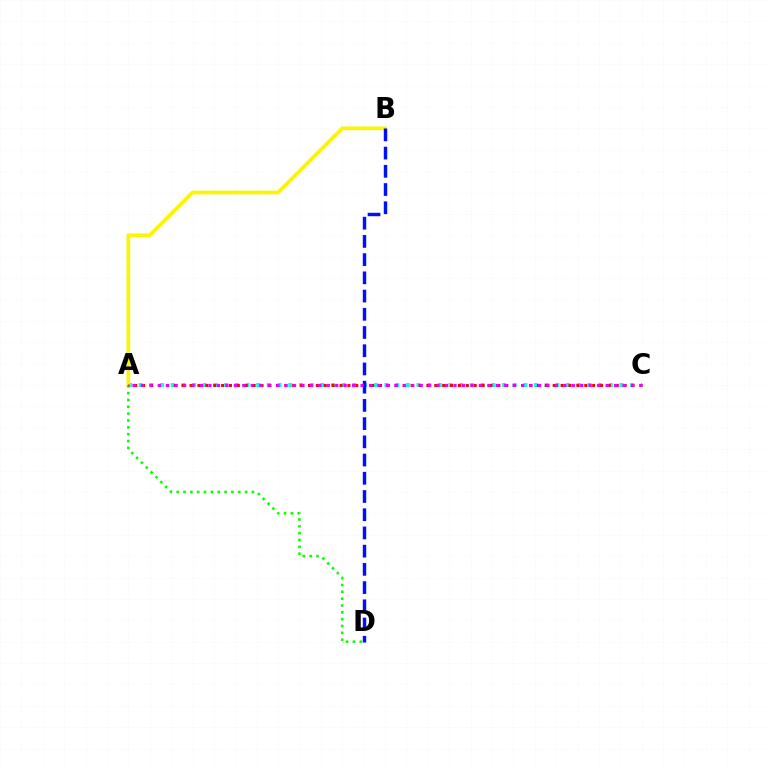{('A', 'C'): [{'color': '#00fff6', 'line_style': 'dotted', 'thickness': 2.9}, {'color': '#ff0000', 'line_style': 'dotted', 'thickness': 2.14}, {'color': '#ee00ff', 'line_style': 'dotted', 'thickness': 2.3}], ('A', 'B'): [{'color': '#fcf500', 'line_style': 'solid', 'thickness': 2.66}], ('A', 'D'): [{'color': '#08ff00', 'line_style': 'dotted', 'thickness': 1.86}], ('B', 'D'): [{'color': '#0010ff', 'line_style': 'dashed', 'thickness': 2.48}]}